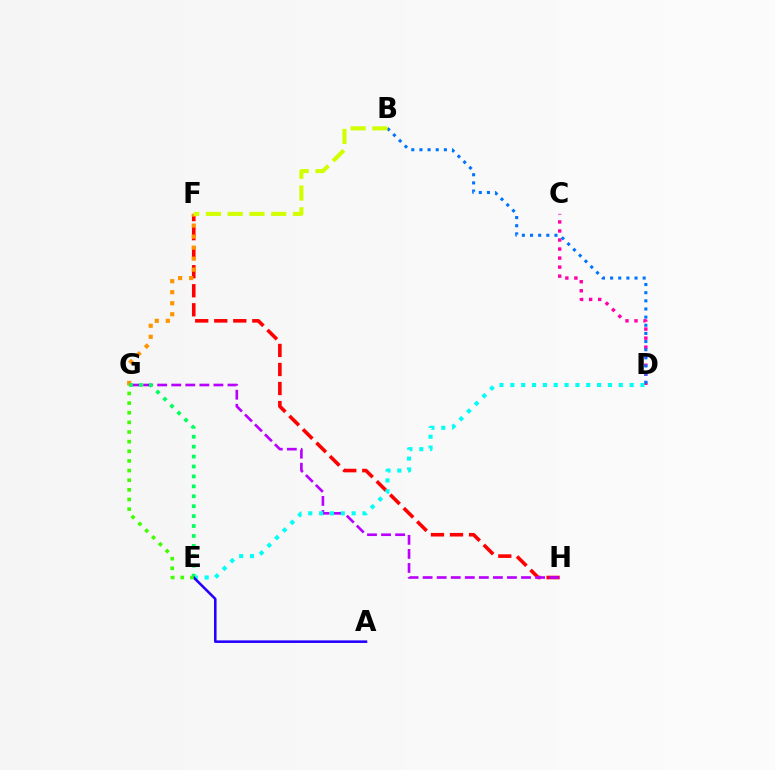{('F', 'H'): [{'color': '#ff0000', 'line_style': 'dashed', 'thickness': 2.59}], ('C', 'D'): [{'color': '#ff00ac', 'line_style': 'dotted', 'thickness': 2.45}], ('G', 'H'): [{'color': '#b900ff', 'line_style': 'dashed', 'thickness': 1.91}], ('F', 'G'): [{'color': '#ff9400', 'line_style': 'dotted', 'thickness': 2.99}], ('B', 'D'): [{'color': '#0074ff', 'line_style': 'dotted', 'thickness': 2.21}], ('E', 'G'): [{'color': '#00ff5c', 'line_style': 'dotted', 'thickness': 2.7}, {'color': '#3dff00', 'line_style': 'dotted', 'thickness': 2.62}], ('D', 'E'): [{'color': '#00fff6', 'line_style': 'dotted', 'thickness': 2.95}], ('A', 'E'): [{'color': '#2500ff', 'line_style': 'solid', 'thickness': 1.84}], ('B', 'F'): [{'color': '#d1ff00', 'line_style': 'dashed', 'thickness': 2.96}]}